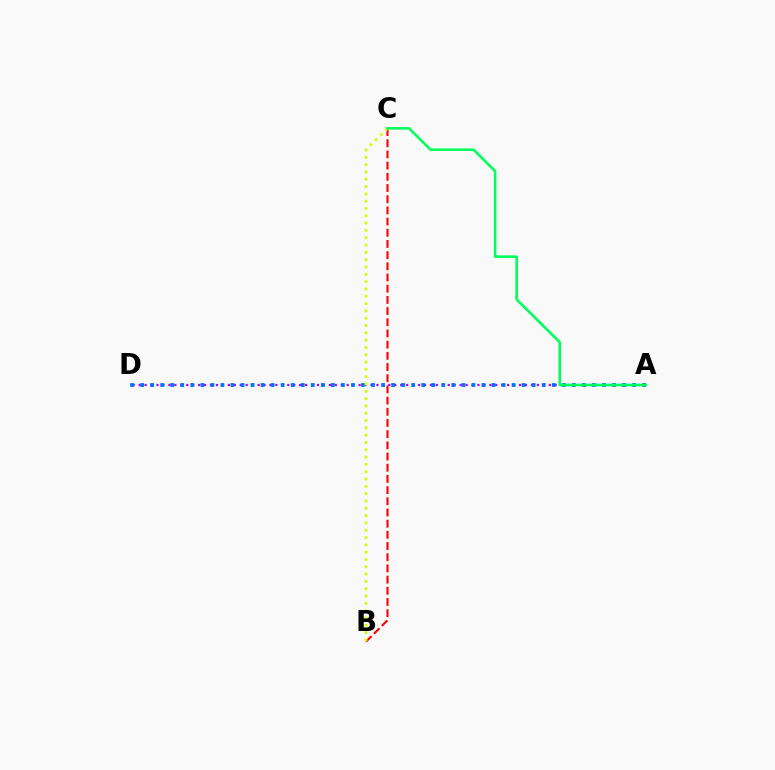{('A', 'D'): [{'color': '#b900ff', 'line_style': 'dotted', 'thickness': 1.61}, {'color': '#0074ff', 'line_style': 'dotted', 'thickness': 2.73}], ('B', 'C'): [{'color': '#ff0000', 'line_style': 'dashed', 'thickness': 1.52}, {'color': '#d1ff00', 'line_style': 'dotted', 'thickness': 1.99}], ('A', 'C'): [{'color': '#00ff5c', 'line_style': 'solid', 'thickness': 1.86}]}